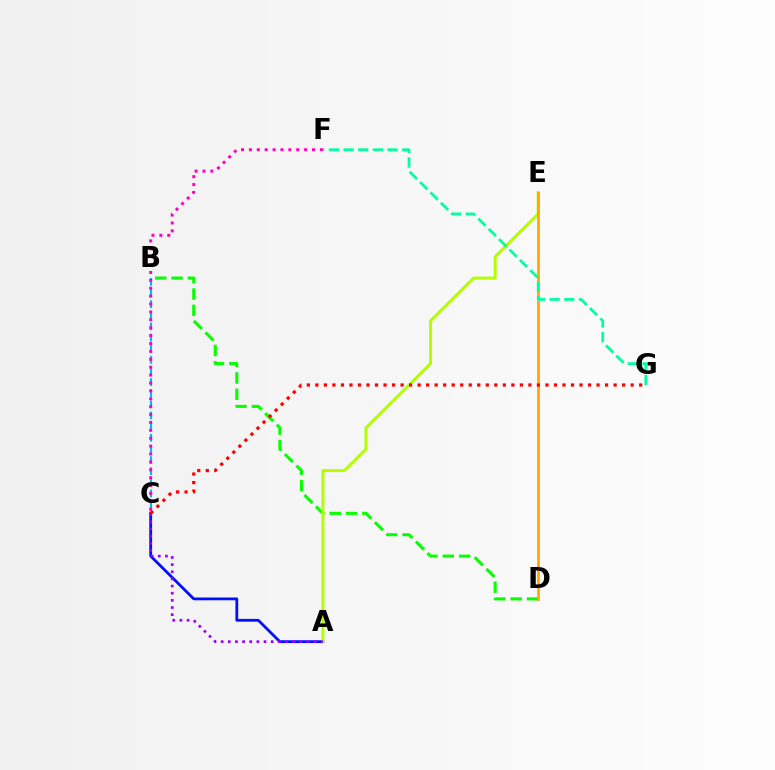{('B', 'D'): [{'color': '#08ff00', 'line_style': 'dashed', 'thickness': 2.22}], ('A', 'C'): [{'color': '#0010ff', 'line_style': 'solid', 'thickness': 2.01}, {'color': '#9b00ff', 'line_style': 'dotted', 'thickness': 1.94}], ('B', 'C'): [{'color': '#00b5ff', 'line_style': 'dashed', 'thickness': 1.51}], ('C', 'F'): [{'color': '#ff00bd', 'line_style': 'dotted', 'thickness': 2.14}], ('A', 'E'): [{'color': '#b3ff00', 'line_style': 'solid', 'thickness': 2.15}], ('D', 'E'): [{'color': '#ffa500', 'line_style': 'solid', 'thickness': 1.94}], ('C', 'G'): [{'color': '#ff0000', 'line_style': 'dotted', 'thickness': 2.32}], ('F', 'G'): [{'color': '#00ff9d', 'line_style': 'dashed', 'thickness': 1.99}]}